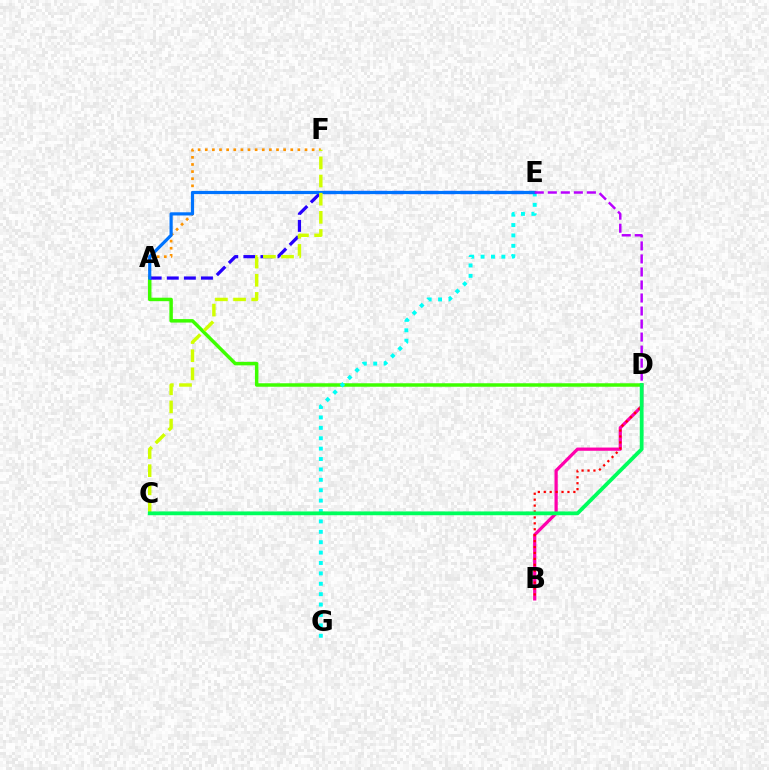{('B', 'D'): [{'color': '#ff00ac', 'line_style': 'solid', 'thickness': 2.33}, {'color': '#ff0000', 'line_style': 'dotted', 'thickness': 1.61}], ('A', 'F'): [{'color': '#ff9400', 'line_style': 'dotted', 'thickness': 1.94}], ('A', 'D'): [{'color': '#3dff00', 'line_style': 'solid', 'thickness': 2.5}], ('A', 'E'): [{'color': '#2500ff', 'line_style': 'dashed', 'thickness': 2.32}, {'color': '#0074ff', 'line_style': 'solid', 'thickness': 2.29}], ('E', 'G'): [{'color': '#00fff6', 'line_style': 'dotted', 'thickness': 2.82}], ('D', 'E'): [{'color': '#b900ff', 'line_style': 'dashed', 'thickness': 1.77}], ('C', 'F'): [{'color': '#d1ff00', 'line_style': 'dashed', 'thickness': 2.47}], ('C', 'D'): [{'color': '#00ff5c', 'line_style': 'solid', 'thickness': 2.73}]}